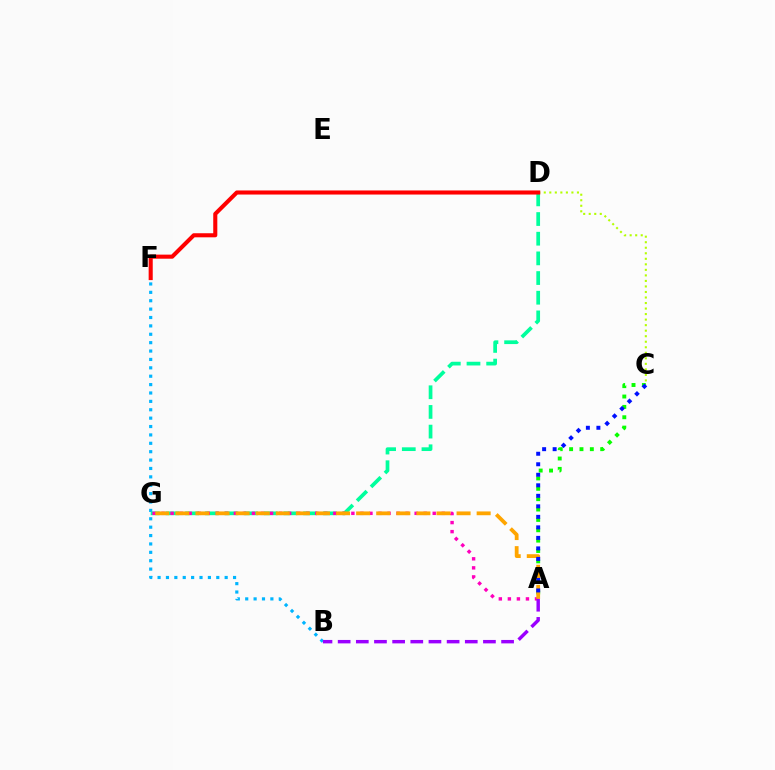{('B', 'F'): [{'color': '#00b5ff', 'line_style': 'dotted', 'thickness': 2.28}], ('A', 'C'): [{'color': '#08ff00', 'line_style': 'dotted', 'thickness': 2.82}, {'color': '#0010ff', 'line_style': 'dotted', 'thickness': 2.86}], ('C', 'D'): [{'color': '#b3ff00', 'line_style': 'dotted', 'thickness': 1.5}], ('D', 'G'): [{'color': '#00ff9d', 'line_style': 'dashed', 'thickness': 2.67}], ('A', 'G'): [{'color': '#ff00bd', 'line_style': 'dotted', 'thickness': 2.46}, {'color': '#ffa500', 'line_style': 'dashed', 'thickness': 2.73}], ('D', 'F'): [{'color': '#ff0000', 'line_style': 'solid', 'thickness': 2.94}], ('A', 'B'): [{'color': '#9b00ff', 'line_style': 'dashed', 'thickness': 2.47}]}